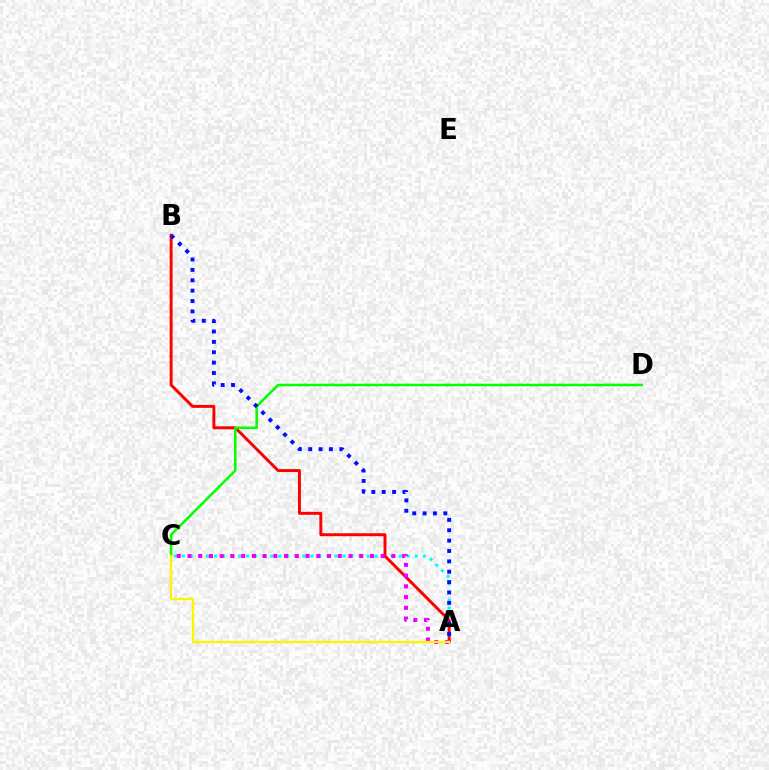{('A', 'C'): [{'color': '#00fff6', 'line_style': 'dotted', 'thickness': 2.18}, {'color': '#ee00ff', 'line_style': 'dotted', 'thickness': 2.92}, {'color': '#fcf500', 'line_style': 'solid', 'thickness': 1.67}], ('A', 'B'): [{'color': '#ff0000', 'line_style': 'solid', 'thickness': 2.11}, {'color': '#0010ff', 'line_style': 'dotted', 'thickness': 2.82}], ('C', 'D'): [{'color': '#08ff00', 'line_style': 'solid', 'thickness': 1.85}]}